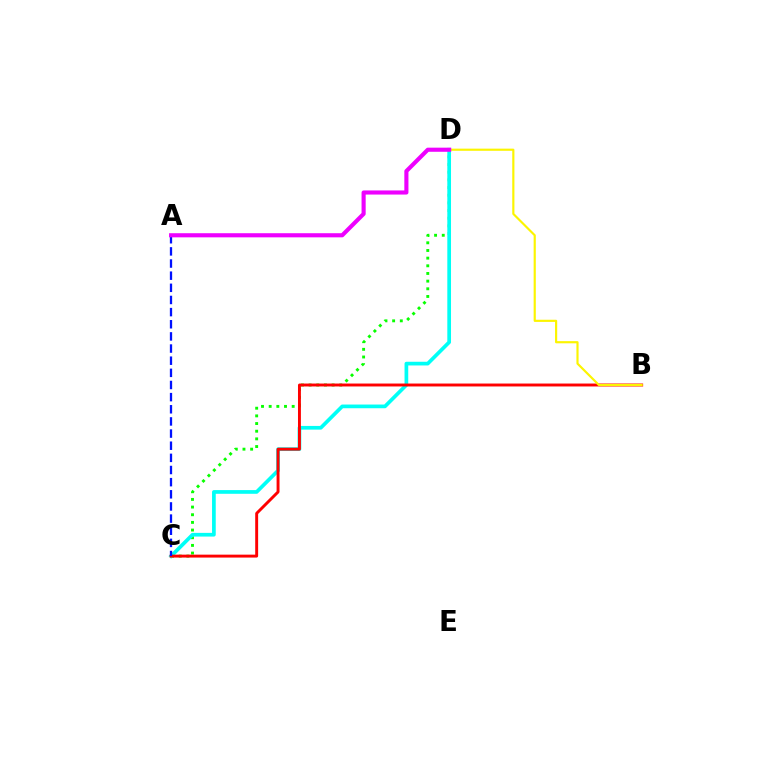{('C', 'D'): [{'color': '#08ff00', 'line_style': 'dotted', 'thickness': 2.08}, {'color': '#00fff6', 'line_style': 'solid', 'thickness': 2.66}], ('B', 'C'): [{'color': '#ff0000', 'line_style': 'solid', 'thickness': 2.1}], ('B', 'D'): [{'color': '#fcf500', 'line_style': 'solid', 'thickness': 1.56}], ('A', 'C'): [{'color': '#0010ff', 'line_style': 'dashed', 'thickness': 1.65}], ('A', 'D'): [{'color': '#ee00ff', 'line_style': 'solid', 'thickness': 2.96}]}